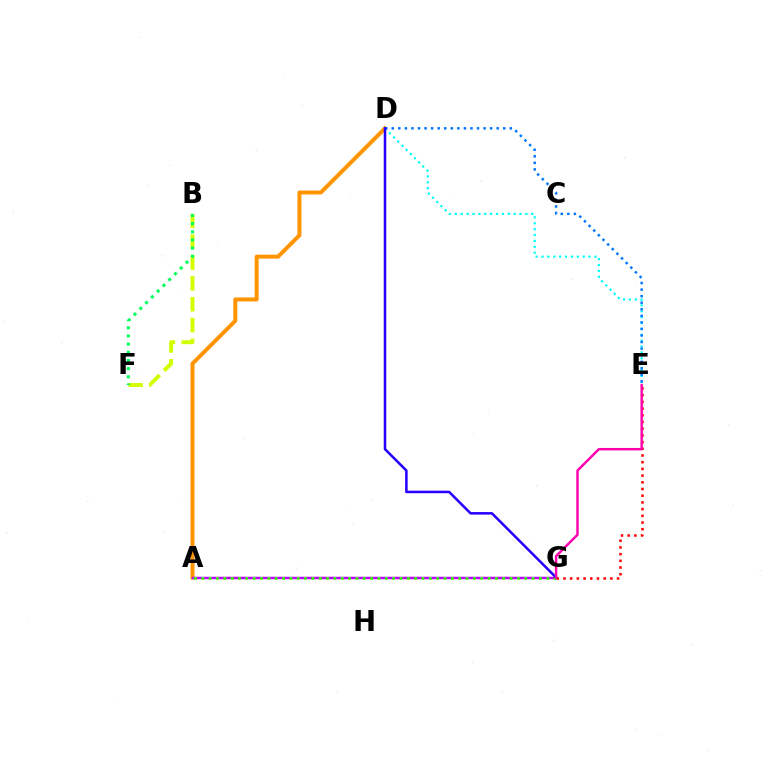{('B', 'F'): [{'color': '#d1ff00', 'line_style': 'dashed', 'thickness': 2.83}, {'color': '#00ff5c', 'line_style': 'dotted', 'thickness': 2.22}], ('A', 'D'): [{'color': '#ff9400', 'line_style': 'solid', 'thickness': 2.86}], ('A', 'G'): [{'color': '#b900ff', 'line_style': 'solid', 'thickness': 1.79}, {'color': '#3dff00', 'line_style': 'dotted', 'thickness': 1.99}], ('D', 'E'): [{'color': '#00fff6', 'line_style': 'dotted', 'thickness': 1.6}, {'color': '#0074ff', 'line_style': 'dotted', 'thickness': 1.78}], ('D', 'G'): [{'color': '#2500ff', 'line_style': 'solid', 'thickness': 1.82}], ('E', 'G'): [{'color': '#ff0000', 'line_style': 'dotted', 'thickness': 1.82}, {'color': '#ff00ac', 'line_style': 'solid', 'thickness': 1.76}]}